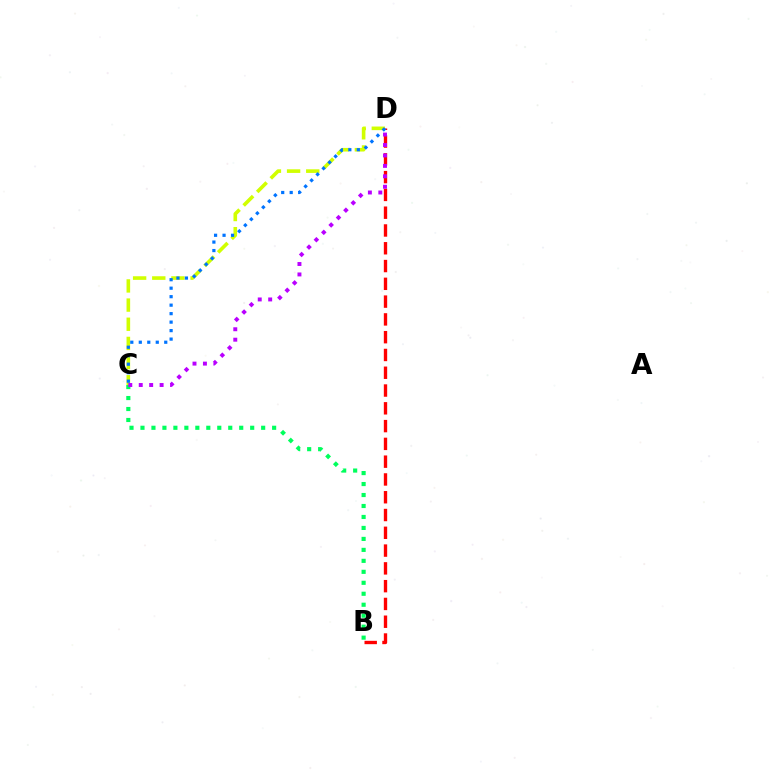{('B', 'C'): [{'color': '#00ff5c', 'line_style': 'dotted', 'thickness': 2.98}], ('C', 'D'): [{'color': '#d1ff00', 'line_style': 'dashed', 'thickness': 2.6}, {'color': '#b900ff', 'line_style': 'dotted', 'thickness': 2.84}, {'color': '#0074ff', 'line_style': 'dotted', 'thickness': 2.31}], ('B', 'D'): [{'color': '#ff0000', 'line_style': 'dashed', 'thickness': 2.42}]}